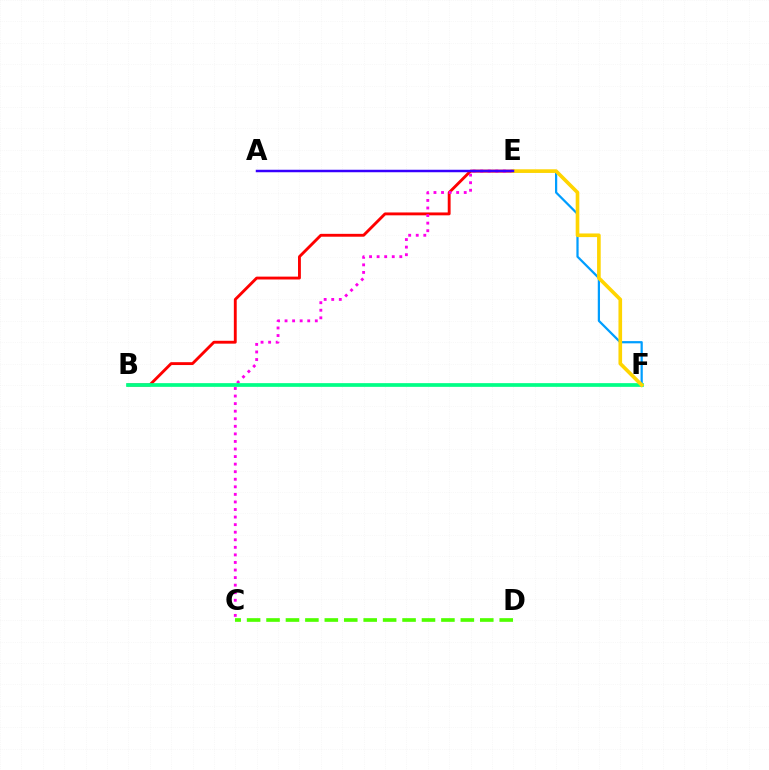{('B', 'E'): [{'color': '#ff0000', 'line_style': 'solid', 'thickness': 2.06}], ('E', 'F'): [{'color': '#009eff', 'line_style': 'solid', 'thickness': 1.61}, {'color': '#ffd500', 'line_style': 'solid', 'thickness': 2.62}], ('C', 'E'): [{'color': '#ff00ed', 'line_style': 'dotted', 'thickness': 2.06}], ('B', 'F'): [{'color': '#00ff86', 'line_style': 'solid', 'thickness': 2.67}], ('A', 'E'): [{'color': '#3700ff', 'line_style': 'solid', 'thickness': 1.79}], ('C', 'D'): [{'color': '#4fff00', 'line_style': 'dashed', 'thickness': 2.64}]}